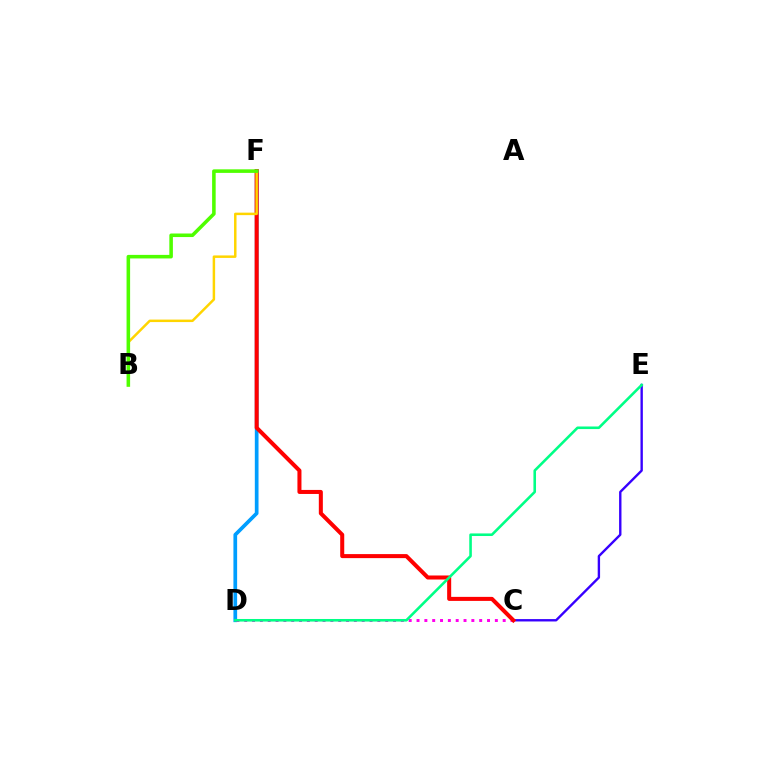{('D', 'F'): [{'color': '#009eff', 'line_style': 'solid', 'thickness': 2.67}], ('C', 'D'): [{'color': '#ff00ed', 'line_style': 'dotted', 'thickness': 2.13}], ('C', 'E'): [{'color': '#3700ff', 'line_style': 'solid', 'thickness': 1.71}], ('C', 'F'): [{'color': '#ff0000', 'line_style': 'solid', 'thickness': 2.9}], ('B', 'F'): [{'color': '#ffd500', 'line_style': 'solid', 'thickness': 1.79}, {'color': '#4fff00', 'line_style': 'solid', 'thickness': 2.56}], ('D', 'E'): [{'color': '#00ff86', 'line_style': 'solid', 'thickness': 1.86}]}